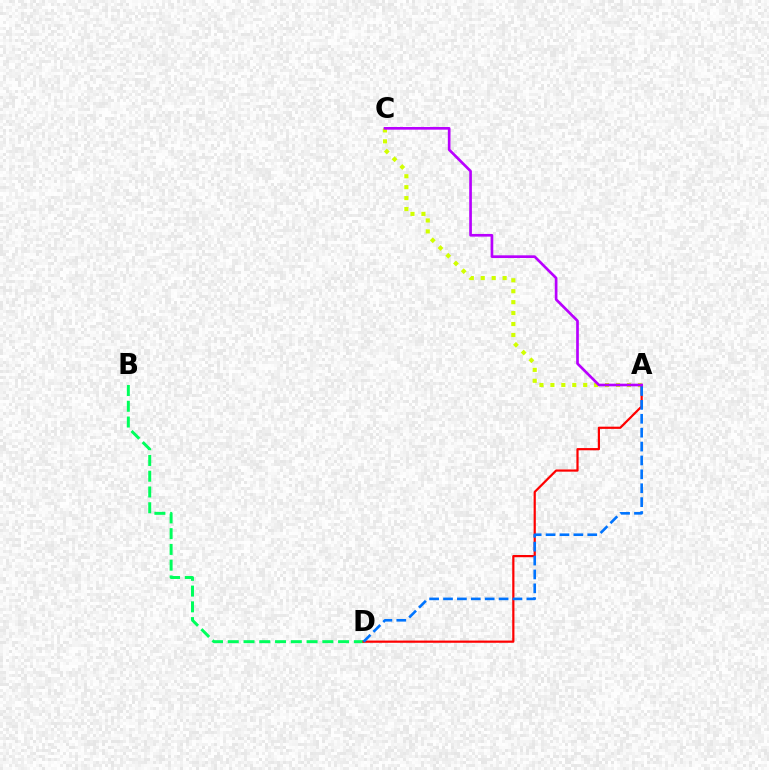{('B', 'D'): [{'color': '#00ff5c', 'line_style': 'dashed', 'thickness': 2.14}], ('A', 'C'): [{'color': '#d1ff00', 'line_style': 'dotted', 'thickness': 2.97}, {'color': '#b900ff', 'line_style': 'solid', 'thickness': 1.92}], ('A', 'D'): [{'color': '#ff0000', 'line_style': 'solid', 'thickness': 1.59}, {'color': '#0074ff', 'line_style': 'dashed', 'thickness': 1.89}]}